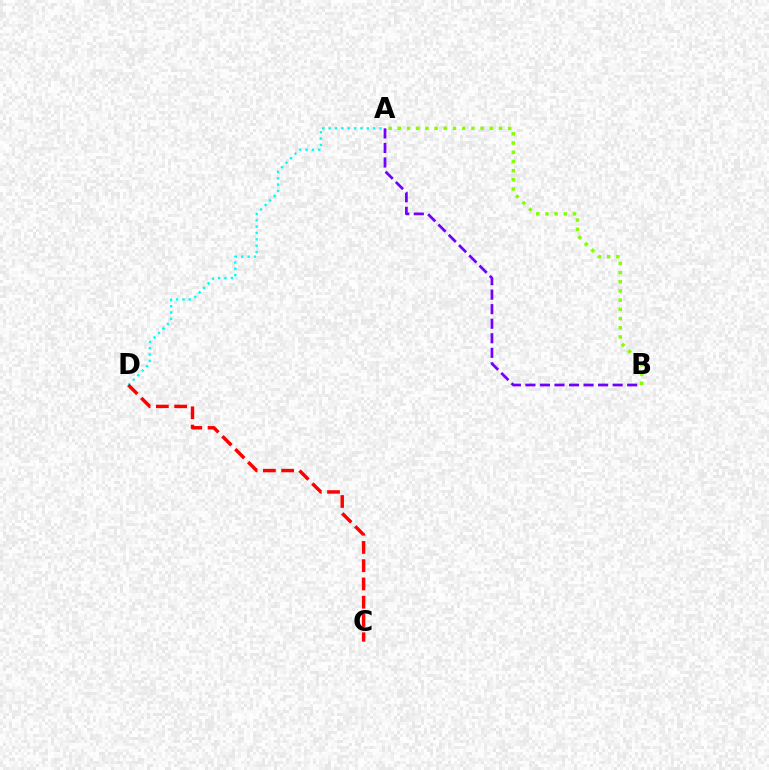{('A', 'B'): [{'color': '#84ff00', 'line_style': 'dotted', 'thickness': 2.5}, {'color': '#7200ff', 'line_style': 'dashed', 'thickness': 1.97}], ('A', 'D'): [{'color': '#00fff6', 'line_style': 'dotted', 'thickness': 1.73}], ('C', 'D'): [{'color': '#ff0000', 'line_style': 'dashed', 'thickness': 2.48}]}